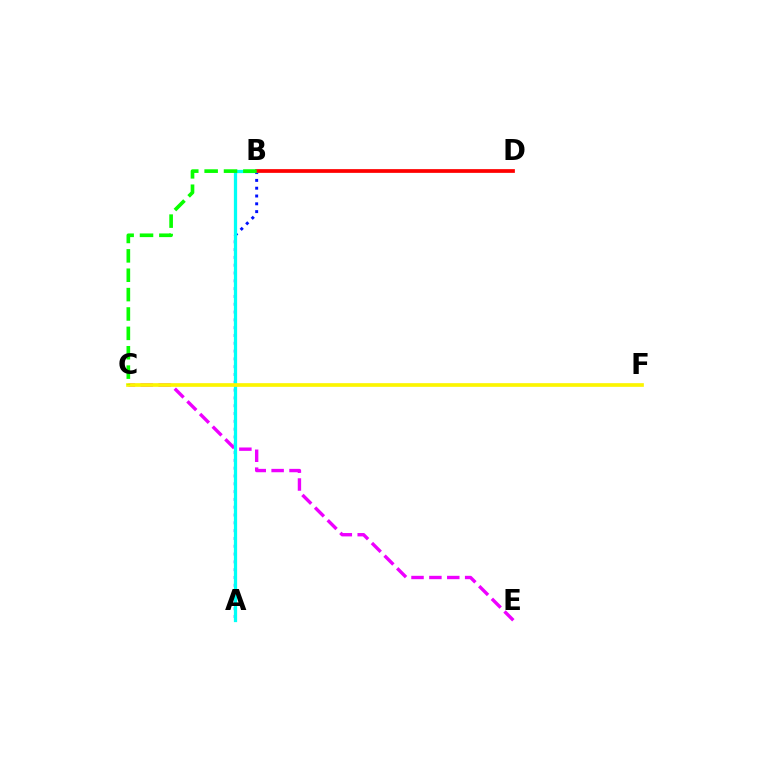{('A', 'B'): [{'color': '#0010ff', 'line_style': 'dotted', 'thickness': 2.12}, {'color': '#00fff6', 'line_style': 'solid', 'thickness': 2.35}], ('C', 'E'): [{'color': '#ee00ff', 'line_style': 'dashed', 'thickness': 2.43}], ('B', 'D'): [{'color': '#ff0000', 'line_style': 'solid', 'thickness': 2.69}], ('C', 'F'): [{'color': '#fcf500', 'line_style': 'solid', 'thickness': 2.65}], ('B', 'C'): [{'color': '#08ff00', 'line_style': 'dashed', 'thickness': 2.63}]}